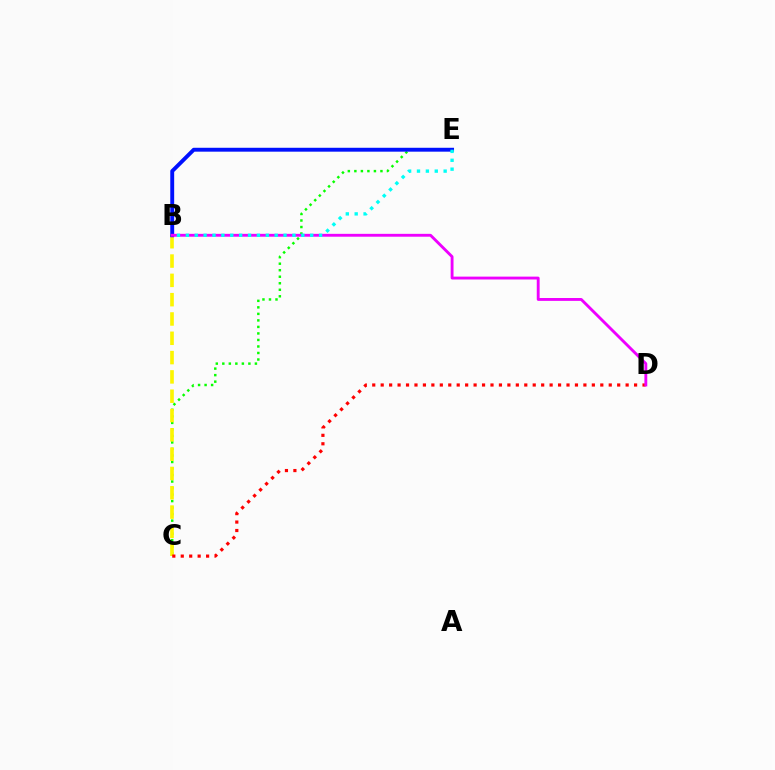{('C', 'E'): [{'color': '#08ff00', 'line_style': 'dotted', 'thickness': 1.77}], ('B', 'C'): [{'color': '#fcf500', 'line_style': 'dashed', 'thickness': 2.62}], ('B', 'E'): [{'color': '#0010ff', 'line_style': 'solid', 'thickness': 2.8}, {'color': '#00fff6', 'line_style': 'dotted', 'thickness': 2.41}], ('C', 'D'): [{'color': '#ff0000', 'line_style': 'dotted', 'thickness': 2.29}], ('B', 'D'): [{'color': '#ee00ff', 'line_style': 'solid', 'thickness': 2.06}]}